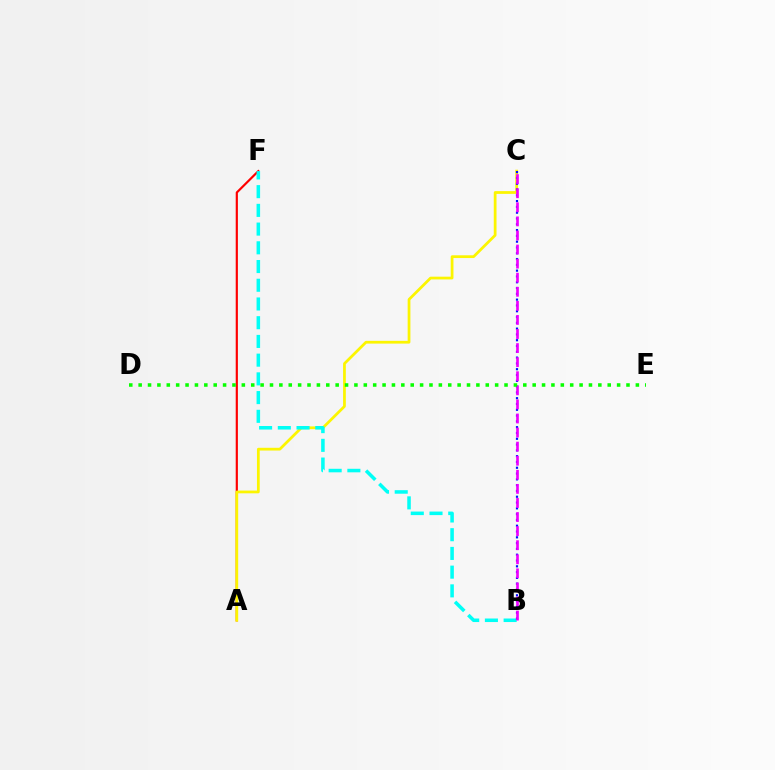{('A', 'F'): [{'color': '#ff0000', 'line_style': 'solid', 'thickness': 1.57}], ('A', 'C'): [{'color': '#fcf500', 'line_style': 'solid', 'thickness': 1.98}], ('B', 'F'): [{'color': '#00fff6', 'line_style': 'dashed', 'thickness': 2.54}], ('B', 'C'): [{'color': '#0010ff', 'line_style': 'dotted', 'thickness': 1.58}, {'color': '#ee00ff', 'line_style': 'dashed', 'thickness': 1.91}], ('D', 'E'): [{'color': '#08ff00', 'line_style': 'dotted', 'thickness': 2.55}]}